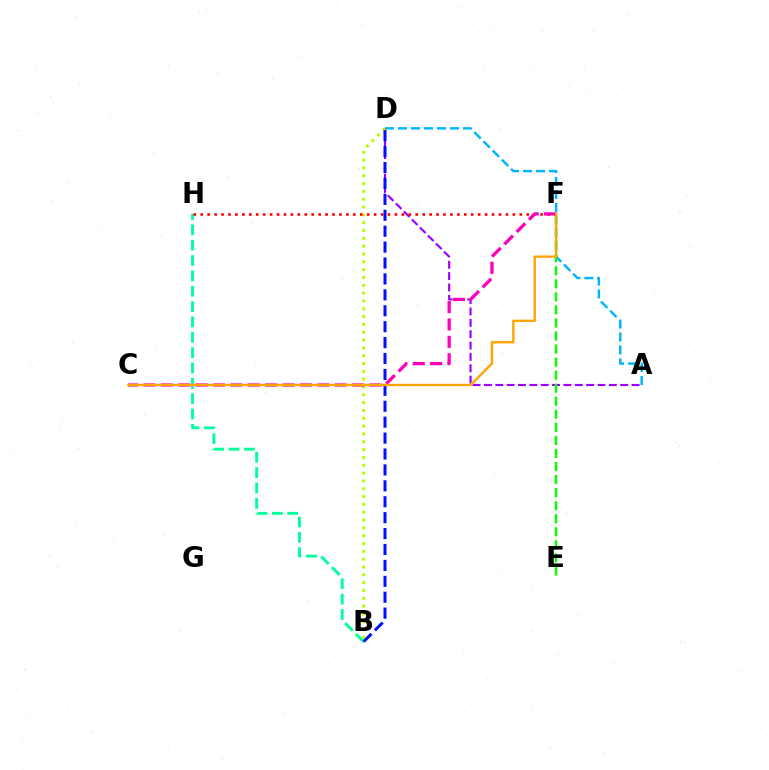{('B', 'H'): [{'color': '#00ff9d', 'line_style': 'dashed', 'thickness': 2.09}], ('A', 'D'): [{'color': '#00b5ff', 'line_style': 'dashed', 'thickness': 1.76}, {'color': '#9b00ff', 'line_style': 'dashed', 'thickness': 1.54}], ('E', 'F'): [{'color': '#08ff00', 'line_style': 'dashed', 'thickness': 1.77}], ('B', 'D'): [{'color': '#b3ff00', 'line_style': 'dotted', 'thickness': 2.13}, {'color': '#0010ff', 'line_style': 'dashed', 'thickness': 2.16}], ('F', 'H'): [{'color': '#ff0000', 'line_style': 'dotted', 'thickness': 1.88}], ('C', 'F'): [{'color': '#ff00bd', 'line_style': 'dashed', 'thickness': 2.36}, {'color': '#ffa500', 'line_style': 'solid', 'thickness': 1.71}]}